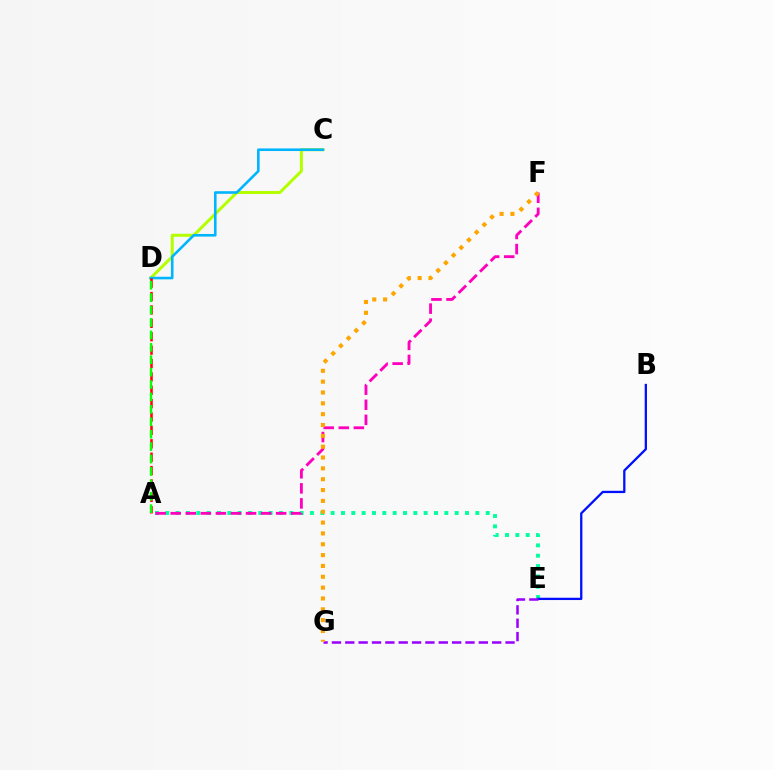{('C', 'D'): [{'color': '#b3ff00', 'line_style': 'solid', 'thickness': 2.17}, {'color': '#00b5ff', 'line_style': 'solid', 'thickness': 1.87}], ('A', 'E'): [{'color': '#00ff9d', 'line_style': 'dotted', 'thickness': 2.81}], ('A', 'D'): [{'color': '#ff0000', 'line_style': 'dashed', 'thickness': 1.82}, {'color': '#08ff00', 'line_style': 'dashed', 'thickness': 1.69}], ('B', 'E'): [{'color': '#0010ff', 'line_style': 'solid', 'thickness': 1.65}], ('A', 'F'): [{'color': '#ff00bd', 'line_style': 'dashed', 'thickness': 2.05}], ('E', 'G'): [{'color': '#9b00ff', 'line_style': 'dashed', 'thickness': 1.81}], ('F', 'G'): [{'color': '#ffa500', 'line_style': 'dotted', 'thickness': 2.95}]}